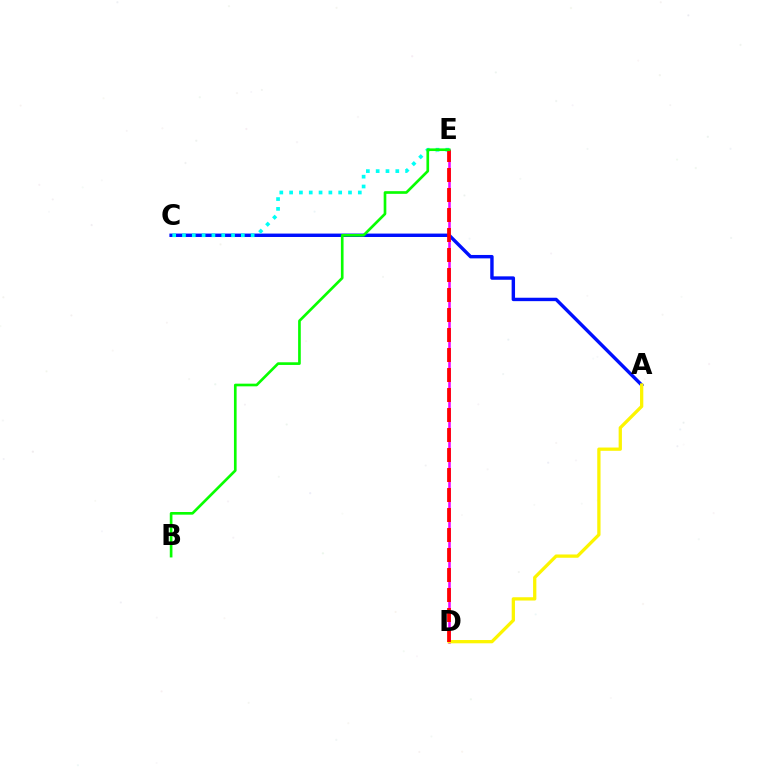{('D', 'E'): [{'color': '#ee00ff', 'line_style': 'solid', 'thickness': 1.84}, {'color': '#ff0000', 'line_style': 'dashed', 'thickness': 2.72}], ('A', 'C'): [{'color': '#0010ff', 'line_style': 'solid', 'thickness': 2.46}], ('C', 'E'): [{'color': '#00fff6', 'line_style': 'dotted', 'thickness': 2.67}], ('A', 'D'): [{'color': '#fcf500', 'line_style': 'solid', 'thickness': 2.36}], ('B', 'E'): [{'color': '#08ff00', 'line_style': 'solid', 'thickness': 1.92}]}